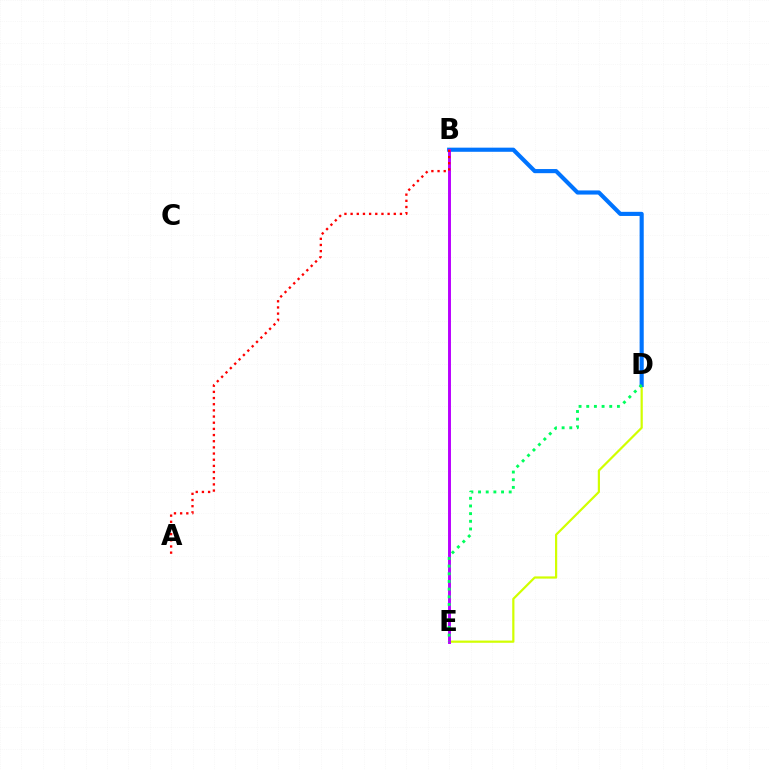{('D', 'E'): [{'color': '#d1ff00', 'line_style': 'solid', 'thickness': 1.59}, {'color': '#00ff5c', 'line_style': 'dotted', 'thickness': 2.08}], ('B', 'D'): [{'color': '#0074ff', 'line_style': 'solid', 'thickness': 2.97}], ('B', 'E'): [{'color': '#b900ff', 'line_style': 'solid', 'thickness': 2.11}], ('A', 'B'): [{'color': '#ff0000', 'line_style': 'dotted', 'thickness': 1.68}]}